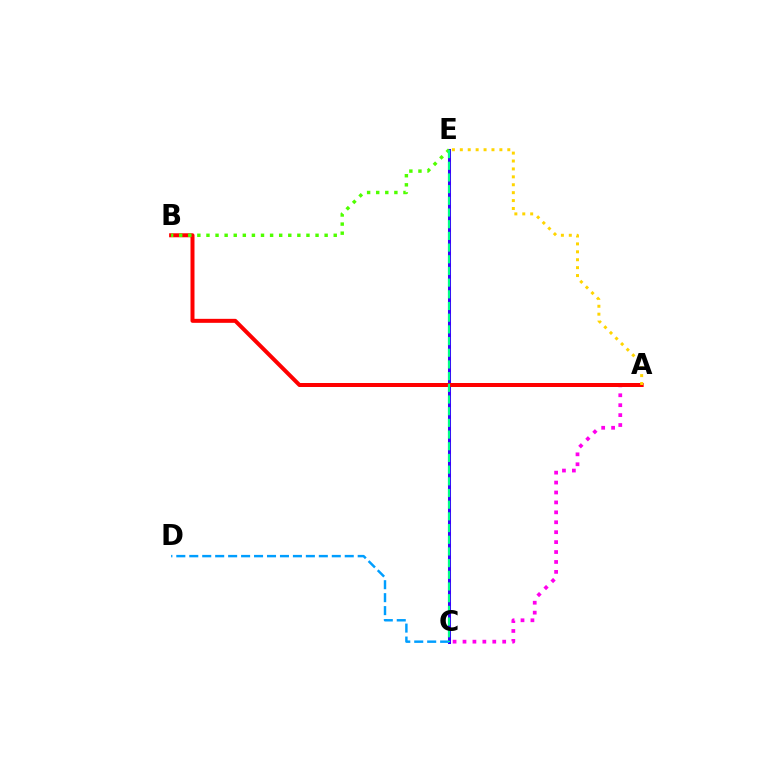{('A', 'C'): [{'color': '#ff00ed', 'line_style': 'dotted', 'thickness': 2.7}], ('C', 'E'): [{'color': '#3700ff', 'line_style': 'solid', 'thickness': 2.17}, {'color': '#00ff86', 'line_style': 'dashed', 'thickness': 1.59}], ('C', 'D'): [{'color': '#009eff', 'line_style': 'dashed', 'thickness': 1.76}], ('A', 'B'): [{'color': '#ff0000', 'line_style': 'solid', 'thickness': 2.88}], ('B', 'E'): [{'color': '#4fff00', 'line_style': 'dotted', 'thickness': 2.47}], ('A', 'E'): [{'color': '#ffd500', 'line_style': 'dotted', 'thickness': 2.15}]}